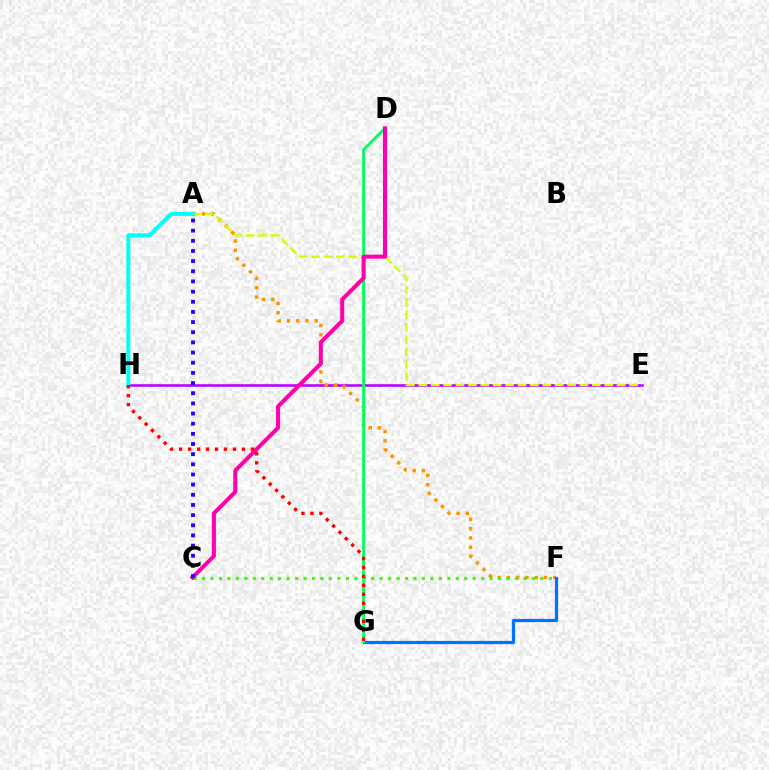{('E', 'H'): [{'color': '#b900ff', 'line_style': 'solid', 'thickness': 1.86}], ('A', 'F'): [{'color': '#ff9400', 'line_style': 'dotted', 'thickness': 2.52}], ('F', 'G'): [{'color': '#0074ff', 'line_style': 'solid', 'thickness': 2.31}], ('A', 'E'): [{'color': '#d1ff00', 'line_style': 'dashed', 'thickness': 1.68}], ('D', 'G'): [{'color': '#00ff5c', 'line_style': 'solid', 'thickness': 2.07}], ('A', 'H'): [{'color': '#00fff6', 'line_style': 'solid', 'thickness': 2.87}], ('C', 'F'): [{'color': '#3dff00', 'line_style': 'dotted', 'thickness': 2.3}], ('C', 'D'): [{'color': '#ff00ac', 'line_style': 'solid', 'thickness': 2.92}], ('A', 'C'): [{'color': '#2500ff', 'line_style': 'dotted', 'thickness': 2.76}], ('G', 'H'): [{'color': '#ff0000', 'line_style': 'dotted', 'thickness': 2.44}]}